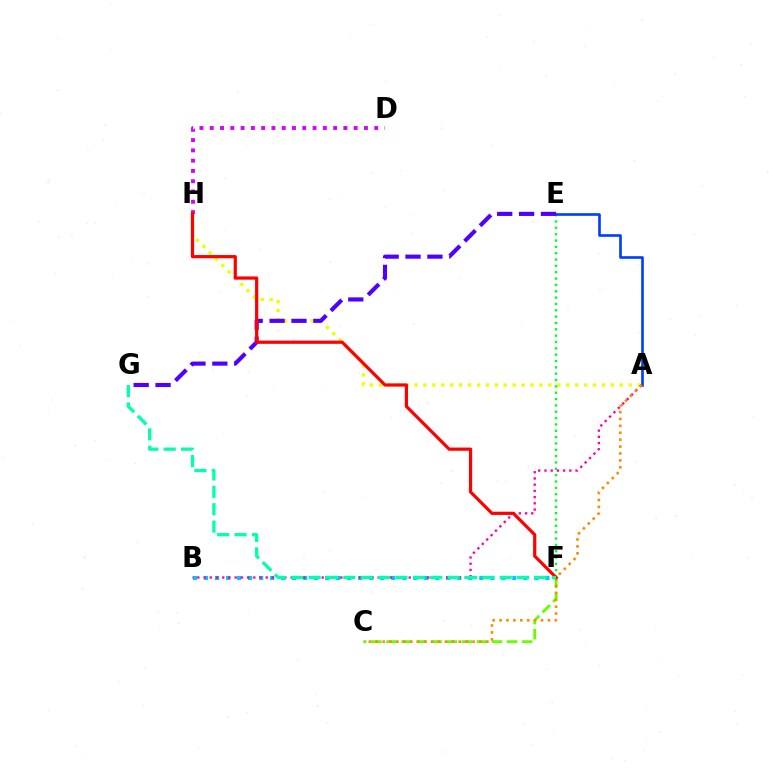{('B', 'F'): [{'color': '#00c7ff', 'line_style': 'dotted', 'thickness': 2.99}], ('D', 'H'): [{'color': '#d600ff', 'line_style': 'dotted', 'thickness': 2.79}], ('A', 'H'): [{'color': '#eeff00', 'line_style': 'dotted', 'thickness': 2.43}], ('E', 'F'): [{'color': '#00ff27', 'line_style': 'dotted', 'thickness': 1.72}], ('A', 'E'): [{'color': '#003fff', 'line_style': 'solid', 'thickness': 1.9}], ('C', 'F'): [{'color': '#66ff00', 'line_style': 'dashed', 'thickness': 2.05}], ('A', 'B'): [{'color': '#ff00a0', 'line_style': 'dotted', 'thickness': 1.69}], ('E', 'G'): [{'color': '#4f00ff', 'line_style': 'dashed', 'thickness': 2.97}], ('A', 'C'): [{'color': '#ff8800', 'line_style': 'dotted', 'thickness': 1.88}], ('F', 'H'): [{'color': '#ff0000', 'line_style': 'solid', 'thickness': 2.3}], ('F', 'G'): [{'color': '#00ffaf', 'line_style': 'dashed', 'thickness': 2.36}]}